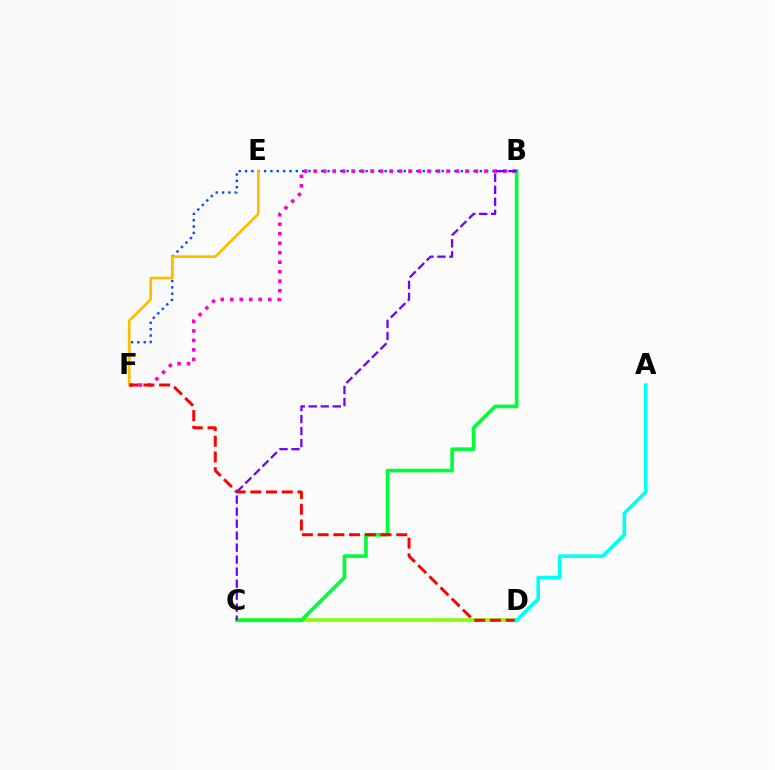{('C', 'D'): [{'color': '#84ff00', 'line_style': 'solid', 'thickness': 2.55}], ('B', 'F'): [{'color': '#004bff', 'line_style': 'dotted', 'thickness': 1.72}, {'color': '#ff00cf', 'line_style': 'dotted', 'thickness': 2.58}], ('B', 'C'): [{'color': '#00ff39', 'line_style': 'solid', 'thickness': 2.62}, {'color': '#7200ff', 'line_style': 'dashed', 'thickness': 1.63}], ('E', 'F'): [{'color': '#ffbd00', 'line_style': 'solid', 'thickness': 1.95}], ('D', 'F'): [{'color': '#ff0000', 'line_style': 'dashed', 'thickness': 2.14}], ('A', 'D'): [{'color': '#00fff6', 'line_style': 'solid', 'thickness': 2.59}]}